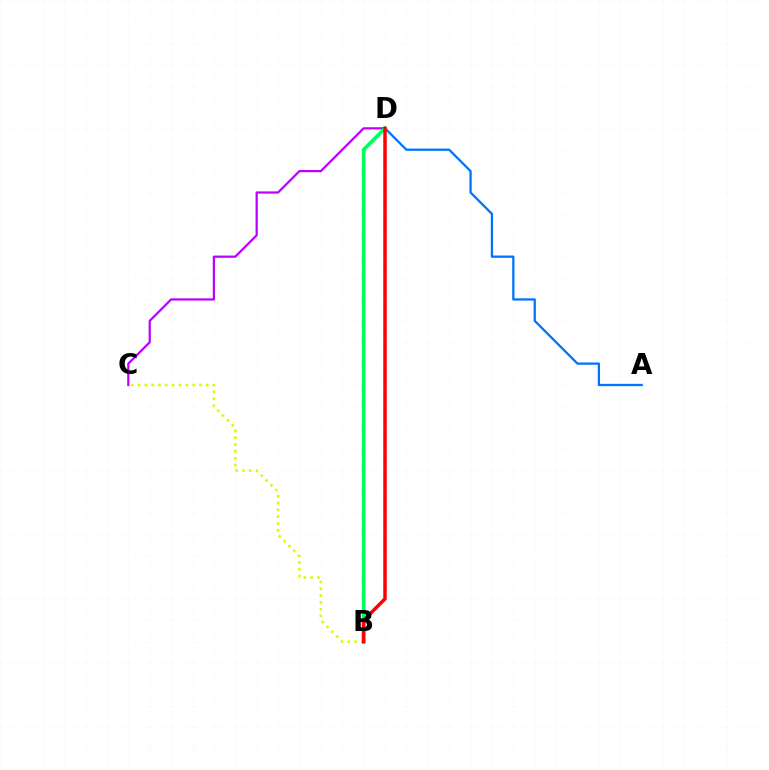{('A', 'D'): [{'color': '#0074ff', 'line_style': 'solid', 'thickness': 1.64}], ('C', 'D'): [{'color': '#b900ff', 'line_style': 'solid', 'thickness': 1.6}], ('B', 'C'): [{'color': '#d1ff00', 'line_style': 'dotted', 'thickness': 1.85}], ('B', 'D'): [{'color': '#00ff5c', 'line_style': 'solid', 'thickness': 2.64}, {'color': '#ff0000', 'line_style': 'solid', 'thickness': 2.51}]}